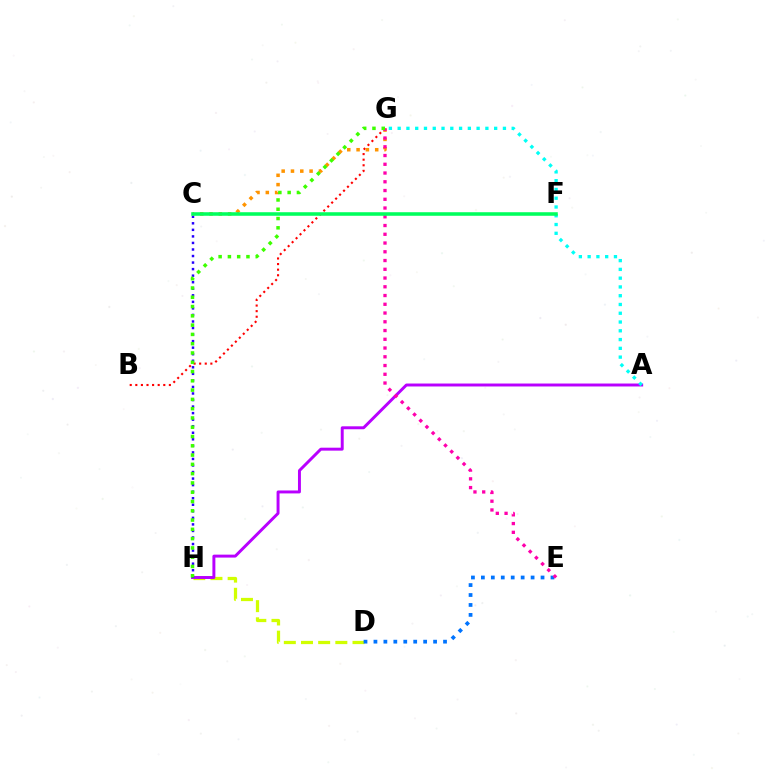{('D', 'H'): [{'color': '#d1ff00', 'line_style': 'dashed', 'thickness': 2.33}], ('D', 'E'): [{'color': '#0074ff', 'line_style': 'dotted', 'thickness': 2.7}], ('B', 'G'): [{'color': '#ff0000', 'line_style': 'dotted', 'thickness': 1.52}], ('A', 'H'): [{'color': '#b900ff', 'line_style': 'solid', 'thickness': 2.12}], ('C', 'H'): [{'color': '#2500ff', 'line_style': 'dotted', 'thickness': 1.78}], ('C', 'G'): [{'color': '#ff9400', 'line_style': 'dotted', 'thickness': 2.53}], ('A', 'G'): [{'color': '#00fff6', 'line_style': 'dotted', 'thickness': 2.38}], ('E', 'G'): [{'color': '#ff00ac', 'line_style': 'dotted', 'thickness': 2.38}], ('G', 'H'): [{'color': '#3dff00', 'line_style': 'dotted', 'thickness': 2.52}], ('C', 'F'): [{'color': '#00ff5c', 'line_style': 'solid', 'thickness': 2.56}]}